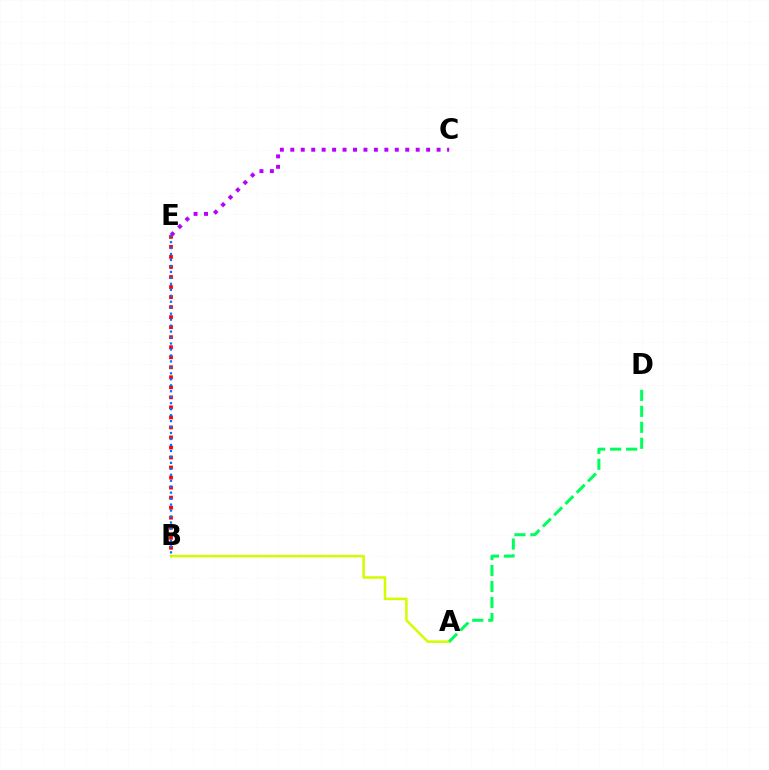{('A', 'B'): [{'color': '#d1ff00', 'line_style': 'solid', 'thickness': 1.84}], ('C', 'E'): [{'color': '#b900ff', 'line_style': 'dotted', 'thickness': 2.84}], ('B', 'E'): [{'color': '#ff0000', 'line_style': 'dotted', 'thickness': 2.72}, {'color': '#0074ff', 'line_style': 'dotted', 'thickness': 1.62}], ('A', 'D'): [{'color': '#00ff5c', 'line_style': 'dashed', 'thickness': 2.17}]}